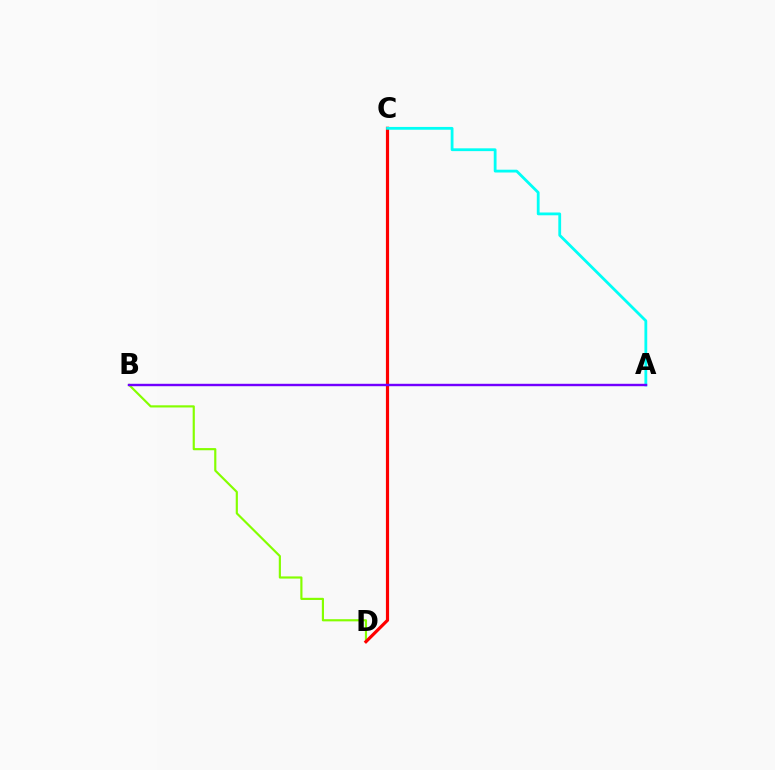{('B', 'D'): [{'color': '#84ff00', 'line_style': 'solid', 'thickness': 1.56}], ('C', 'D'): [{'color': '#ff0000', 'line_style': 'solid', 'thickness': 2.28}], ('A', 'C'): [{'color': '#00fff6', 'line_style': 'solid', 'thickness': 2.02}], ('A', 'B'): [{'color': '#7200ff', 'line_style': 'solid', 'thickness': 1.74}]}